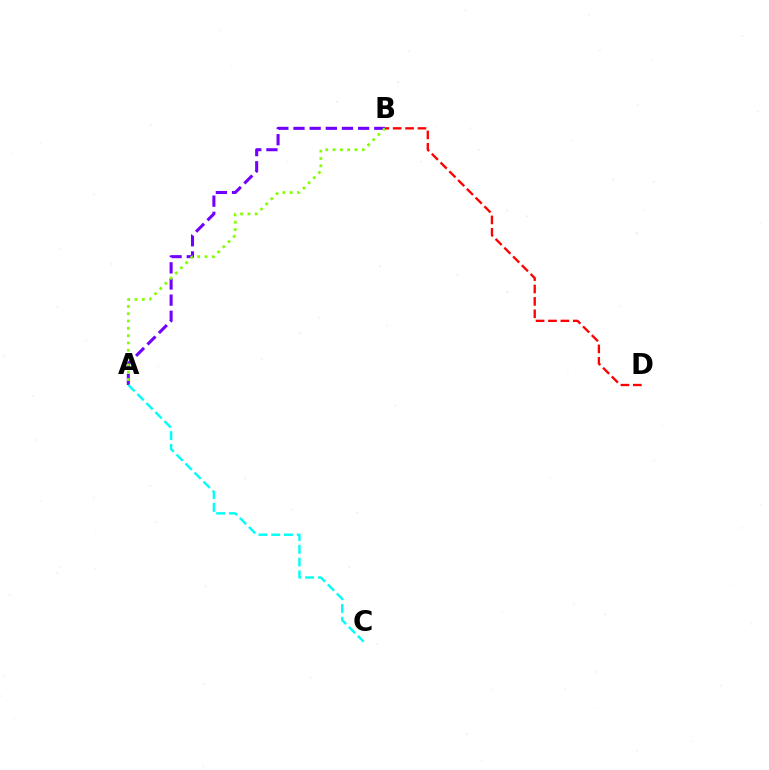{('A', 'B'): [{'color': '#7200ff', 'line_style': 'dashed', 'thickness': 2.19}, {'color': '#84ff00', 'line_style': 'dotted', 'thickness': 1.99}], ('A', 'C'): [{'color': '#00fff6', 'line_style': 'dashed', 'thickness': 1.74}], ('B', 'D'): [{'color': '#ff0000', 'line_style': 'dashed', 'thickness': 1.68}]}